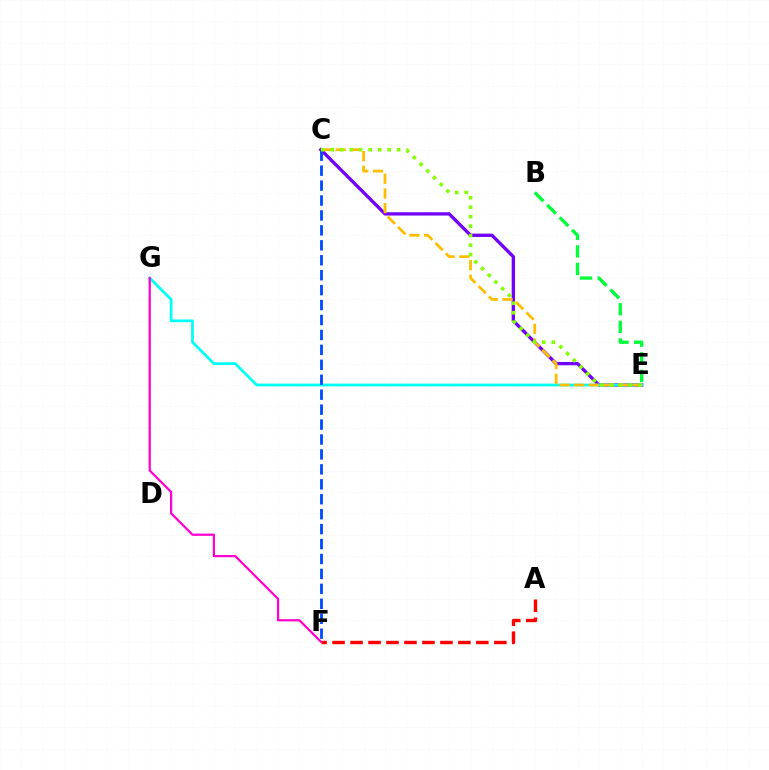{('C', 'E'): [{'color': '#7200ff', 'line_style': 'solid', 'thickness': 2.39}, {'color': '#ffbd00', 'line_style': 'dashed', 'thickness': 1.99}, {'color': '#84ff00', 'line_style': 'dotted', 'thickness': 2.58}], ('E', 'G'): [{'color': '#00fff6', 'line_style': 'solid', 'thickness': 1.98}], ('F', 'G'): [{'color': '#ff00cf', 'line_style': 'solid', 'thickness': 1.61}], ('C', 'F'): [{'color': '#004bff', 'line_style': 'dashed', 'thickness': 2.03}], ('B', 'E'): [{'color': '#00ff39', 'line_style': 'dashed', 'thickness': 2.39}], ('A', 'F'): [{'color': '#ff0000', 'line_style': 'dashed', 'thickness': 2.44}]}